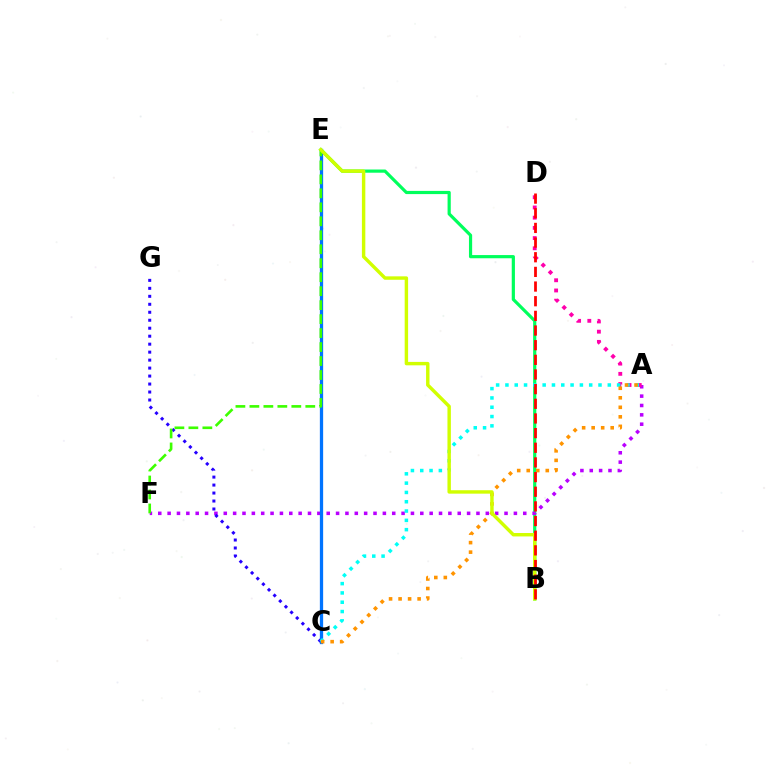{('B', 'E'): [{'color': '#00ff5c', 'line_style': 'solid', 'thickness': 2.3}, {'color': '#d1ff00', 'line_style': 'solid', 'thickness': 2.46}], ('A', 'F'): [{'color': '#b900ff', 'line_style': 'dotted', 'thickness': 2.54}], ('C', 'G'): [{'color': '#2500ff', 'line_style': 'dotted', 'thickness': 2.17}], ('C', 'E'): [{'color': '#0074ff', 'line_style': 'solid', 'thickness': 2.36}], ('E', 'F'): [{'color': '#3dff00', 'line_style': 'dashed', 'thickness': 1.9}], ('A', 'D'): [{'color': '#ff00ac', 'line_style': 'dotted', 'thickness': 2.77}], ('A', 'C'): [{'color': '#00fff6', 'line_style': 'dotted', 'thickness': 2.53}, {'color': '#ff9400', 'line_style': 'dotted', 'thickness': 2.59}], ('B', 'D'): [{'color': '#ff0000', 'line_style': 'dashed', 'thickness': 1.99}]}